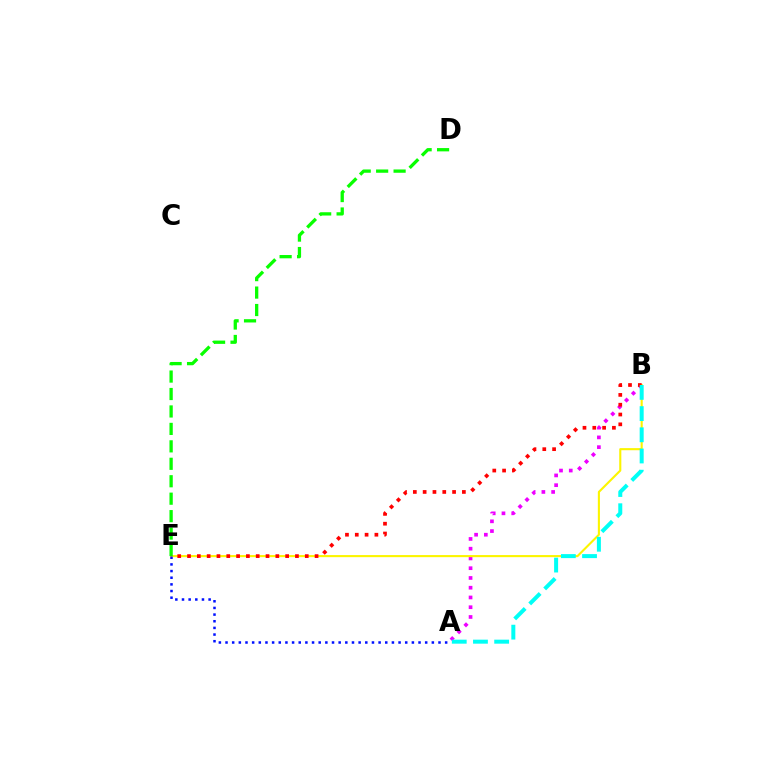{('A', 'B'): [{'color': '#ee00ff', 'line_style': 'dotted', 'thickness': 2.65}, {'color': '#00fff6', 'line_style': 'dashed', 'thickness': 2.88}], ('B', 'E'): [{'color': '#fcf500', 'line_style': 'solid', 'thickness': 1.52}, {'color': '#ff0000', 'line_style': 'dotted', 'thickness': 2.67}], ('D', 'E'): [{'color': '#08ff00', 'line_style': 'dashed', 'thickness': 2.37}], ('A', 'E'): [{'color': '#0010ff', 'line_style': 'dotted', 'thickness': 1.81}]}